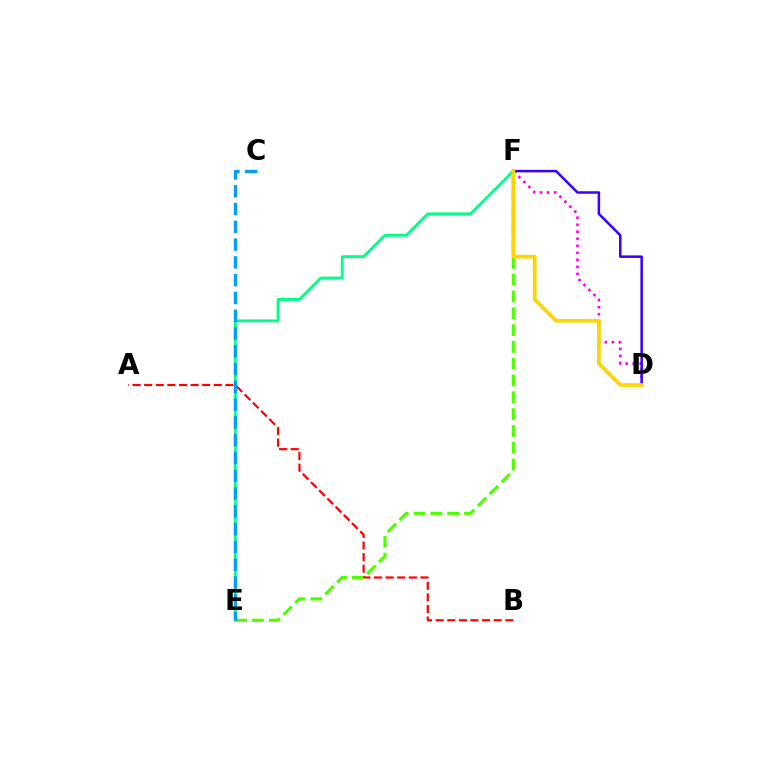{('A', 'B'): [{'color': '#ff0000', 'line_style': 'dashed', 'thickness': 1.58}], ('E', 'F'): [{'color': '#00ff86', 'line_style': 'solid', 'thickness': 2.07}, {'color': '#4fff00', 'line_style': 'dashed', 'thickness': 2.28}], ('D', 'F'): [{'color': '#ff00ed', 'line_style': 'dotted', 'thickness': 1.91}, {'color': '#3700ff', 'line_style': 'solid', 'thickness': 1.81}, {'color': '#ffd500', 'line_style': 'solid', 'thickness': 2.67}], ('C', 'E'): [{'color': '#009eff', 'line_style': 'dashed', 'thickness': 2.42}]}